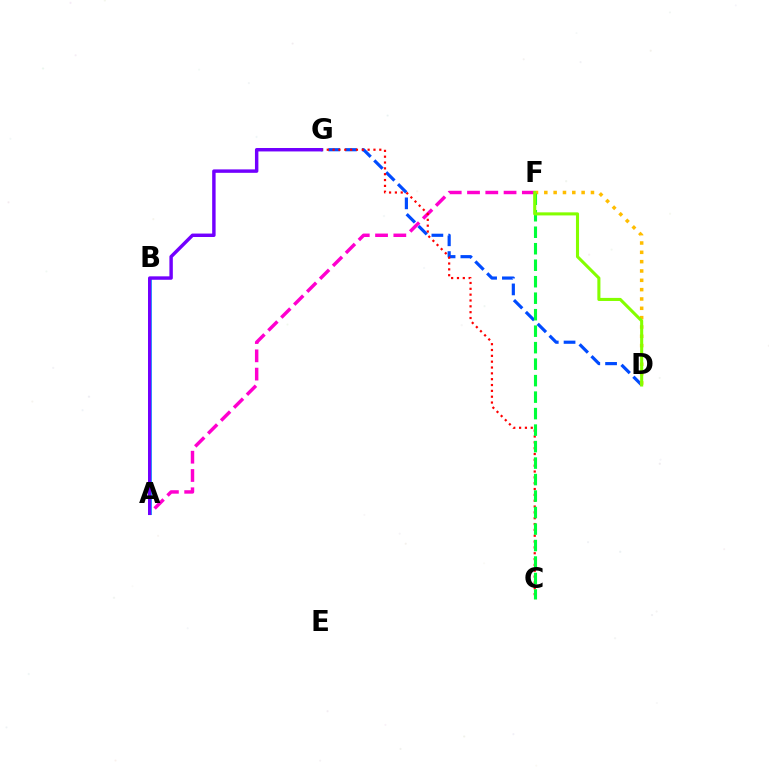{('A', 'F'): [{'color': '#ff00cf', 'line_style': 'dashed', 'thickness': 2.48}], ('D', 'G'): [{'color': '#004bff', 'line_style': 'dashed', 'thickness': 2.28}], ('D', 'F'): [{'color': '#ffbd00', 'line_style': 'dotted', 'thickness': 2.53}, {'color': '#84ff00', 'line_style': 'solid', 'thickness': 2.21}], ('C', 'G'): [{'color': '#ff0000', 'line_style': 'dotted', 'thickness': 1.59}], ('C', 'F'): [{'color': '#00ff39', 'line_style': 'dashed', 'thickness': 2.24}], ('A', 'B'): [{'color': '#00fff6', 'line_style': 'solid', 'thickness': 2.14}], ('A', 'G'): [{'color': '#7200ff', 'line_style': 'solid', 'thickness': 2.47}]}